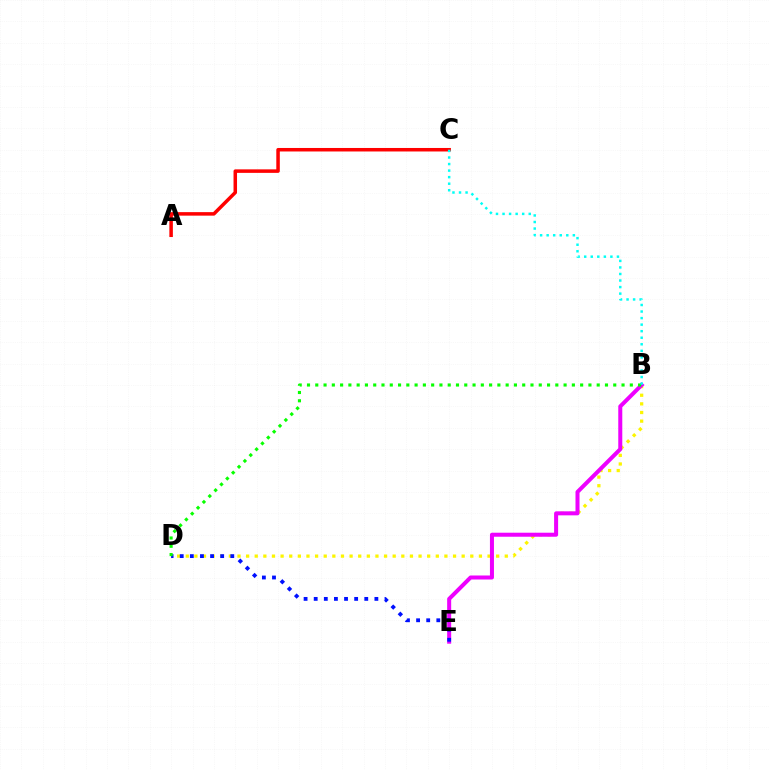{('B', 'D'): [{'color': '#fcf500', 'line_style': 'dotted', 'thickness': 2.34}, {'color': '#08ff00', 'line_style': 'dotted', 'thickness': 2.25}], ('B', 'E'): [{'color': '#ee00ff', 'line_style': 'solid', 'thickness': 2.89}], ('A', 'C'): [{'color': '#ff0000', 'line_style': 'solid', 'thickness': 2.53}], ('D', 'E'): [{'color': '#0010ff', 'line_style': 'dotted', 'thickness': 2.75}], ('B', 'C'): [{'color': '#00fff6', 'line_style': 'dotted', 'thickness': 1.78}]}